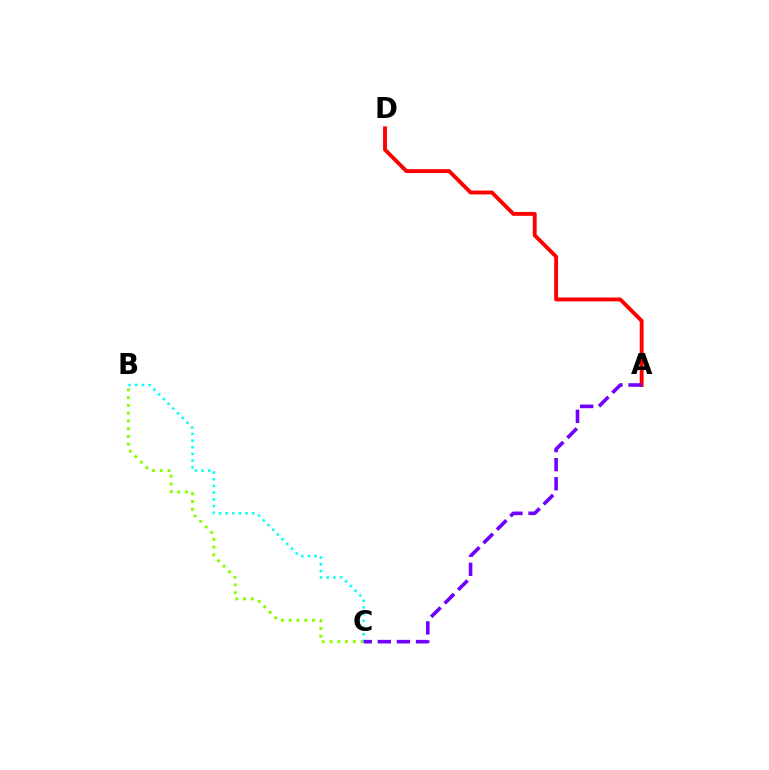{('B', 'C'): [{'color': '#84ff00', 'line_style': 'dotted', 'thickness': 2.11}, {'color': '#00fff6', 'line_style': 'dotted', 'thickness': 1.81}], ('A', 'D'): [{'color': '#ff0000', 'line_style': 'solid', 'thickness': 2.79}], ('A', 'C'): [{'color': '#7200ff', 'line_style': 'dashed', 'thickness': 2.59}]}